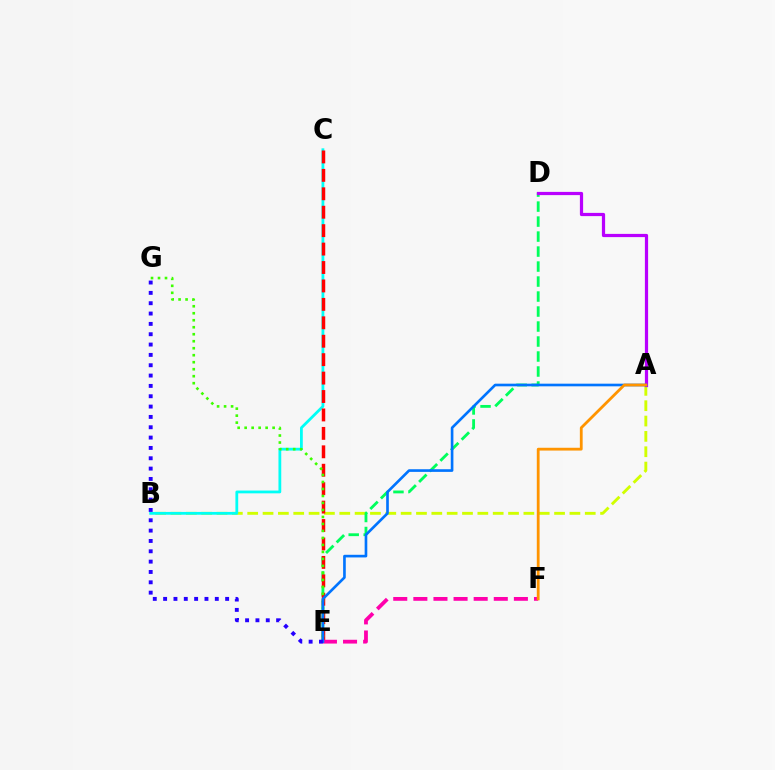{('A', 'B'): [{'color': '#d1ff00', 'line_style': 'dashed', 'thickness': 2.08}], ('D', 'E'): [{'color': '#00ff5c', 'line_style': 'dashed', 'thickness': 2.04}], ('B', 'C'): [{'color': '#00fff6', 'line_style': 'solid', 'thickness': 2.01}], ('C', 'E'): [{'color': '#ff0000', 'line_style': 'dashed', 'thickness': 2.5}], ('E', 'F'): [{'color': '#ff00ac', 'line_style': 'dashed', 'thickness': 2.73}], ('E', 'G'): [{'color': '#3dff00', 'line_style': 'dotted', 'thickness': 1.9}, {'color': '#2500ff', 'line_style': 'dotted', 'thickness': 2.81}], ('A', 'D'): [{'color': '#b900ff', 'line_style': 'solid', 'thickness': 2.32}], ('A', 'E'): [{'color': '#0074ff', 'line_style': 'solid', 'thickness': 1.91}], ('A', 'F'): [{'color': '#ff9400', 'line_style': 'solid', 'thickness': 2.01}]}